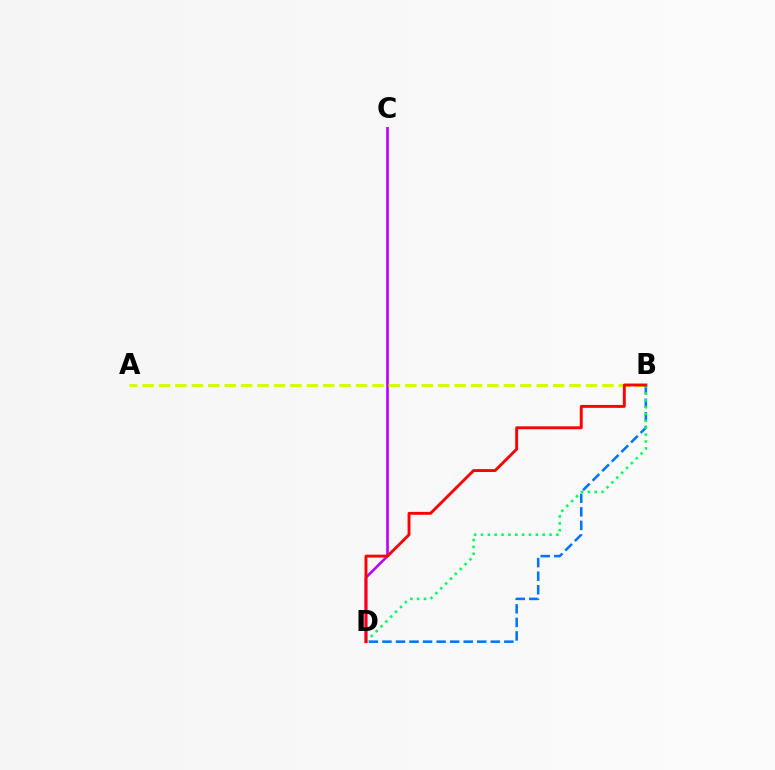{('C', 'D'): [{'color': '#b900ff', 'line_style': 'solid', 'thickness': 1.89}], ('A', 'B'): [{'color': '#d1ff00', 'line_style': 'dashed', 'thickness': 2.23}], ('B', 'D'): [{'color': '#0074ff', 'line_style': 'dashed', 'thickness': 1.84}, {'color': '#00ff5c', 'line_style': 'dotted', 'thickness': 1.86}, {'color': '#ff0000', 'line_style': 'solid', 'thickness': 2.09}]}